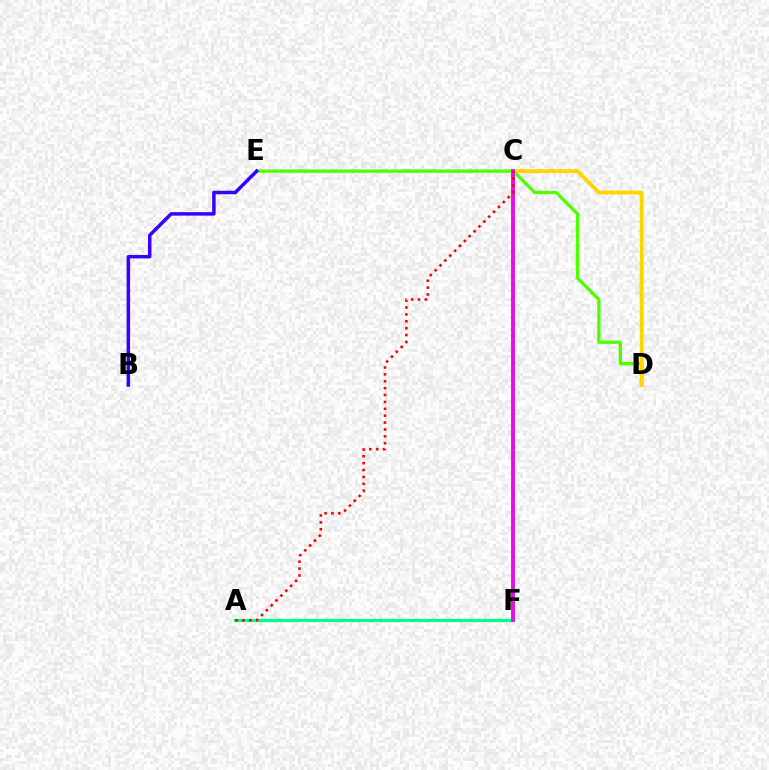{('A', 'F'): [{'color': '#00ff86', 'line_style': 'solid', 'thickness': 2.31}], ('D', 'E'): [{'color': '#4fff00', 'line_style': 'solid', 'thickness': 2.39}], ('C', 'D'): [{'color': '#ffd500', 'line_style': 'solid', 'thickness': 2.8}], ('C', 'F'): [{'color': '#009eff', 'line_style': 'solid', 'thickness': 2.78}, {'color': '#ff00ed', 'line_style': 'solid', 'thickness': 2.53}], ('B', 'E'): [{'color': '#3700ff', 'line_style': 'solid', 'thickness': 2.51}], ('A', 'C'): [{'color': '#ff0000', 'line_style': 'dotted', 'thickness': 1.87}]}